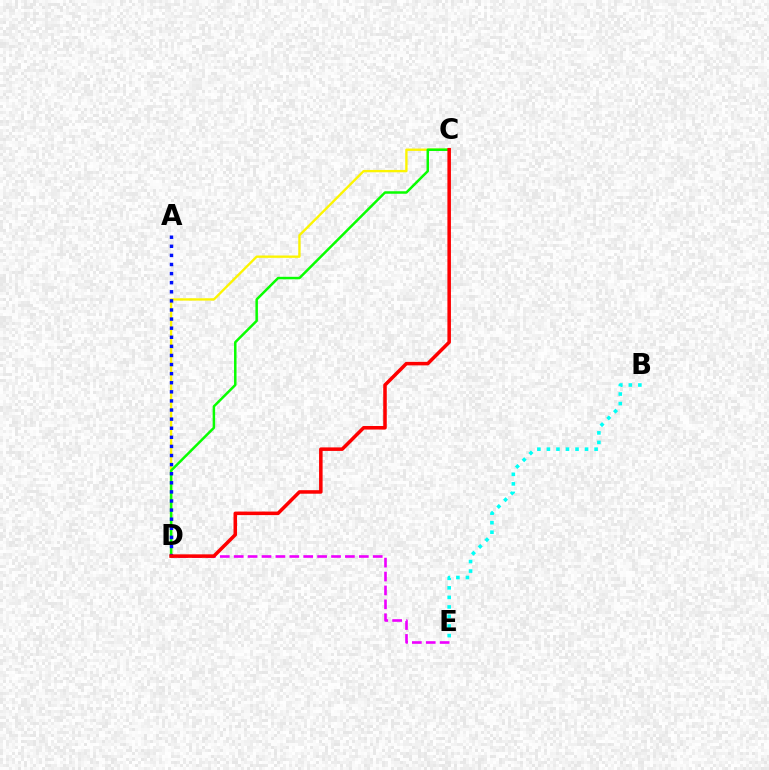{('B', 'E'): [{'color': '#00fff6', 'line_style': 'dotted', 'thickness': 2.59}], ('C', 'D'): [{'color': '#fcf500', 'line_style': 'solid', 'thickness': 1.68}, {'color': '#08ff00', 'line_style': 'solid', 'thickness': 1.79}, {'color': '#ff0000', 'line_style': 'solid', 'thickness': 2.54}], ('D', 'E'): [{'color': '#ee00ff', 'line_style': 'dashed', 'thickness': 1.89}], ('A', 'D'): [{'color': '#0010ff', 'line_style': 'dotted', 'thickness': 2.47}]}